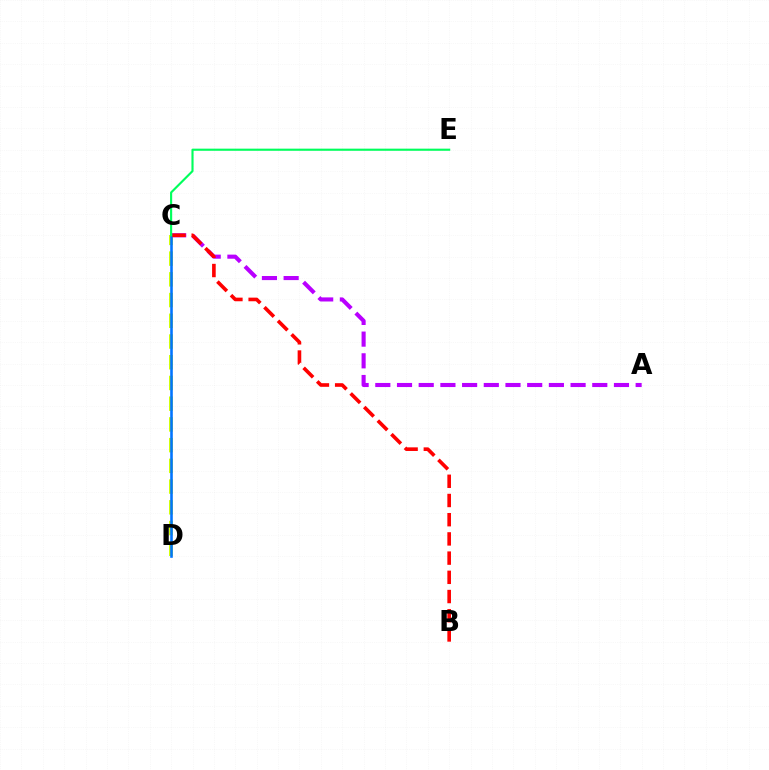{('A', 'C'): [{'color': '#b900ff', 'line_style': 'dashed', 'thickness': 2.95}], ('C', 'D'): [{'color': '#d1ff00', 'line_style': 'dashed', 'thickness': 2.82}, {'color': '#0074ff', 'line_style': 'solid', 'thickness': 1.87}], ('B', 'C'): [{'color': '#ff0000', 'line_style': 'dashed', 'thickness': 2.61}], ('C', 'E'): [{'color': '#00ff5c', 'line_style': 'solid', 'thickness': 1.54}]}